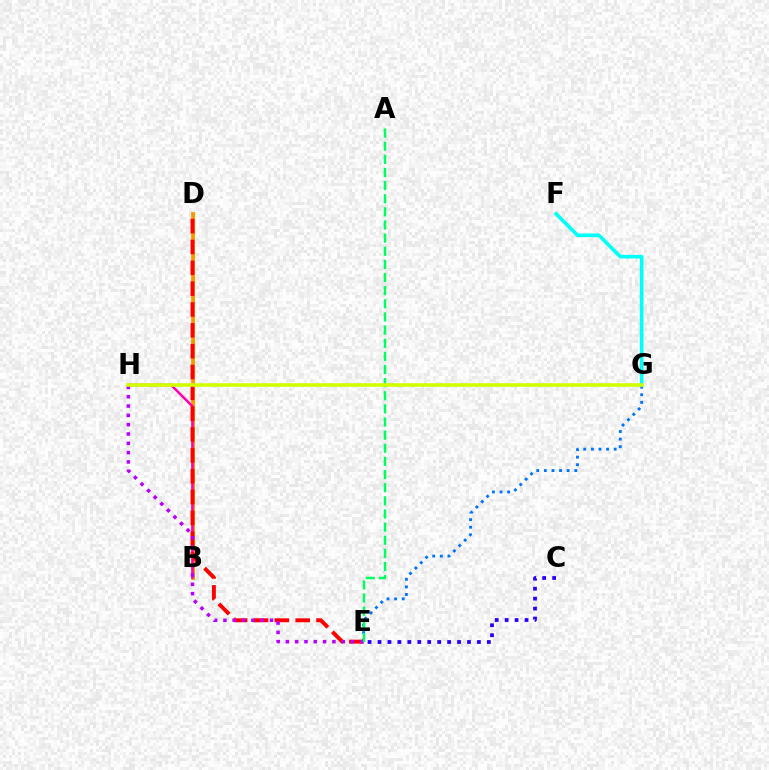{('B', 'D'): [{'color': '#3dff00', 'line_style': 'solid', 'thickness': 1.91}, {'color': '#ff9400', 'line_style': 'solid', 'thickness': 2.66}], ('E', 'G'): [{'color': '#0074ff', 'line_style': 'dotted', 'thickness': 2.06}], ('B', 'H'): [{'color': '#ff00ac', 'line_style': 'solid', 'thickness': 1.81}], ('D', 'E'): [{'color': '#ff0000', 'line_style': 'dashed', 'thickness': 2.83}], ('E', 'H'): [{'color': '#b900ff', 'line_style': 'dotted', 'thickness': 2.53}], ('F', 'G'): [{'color': '#00fff6', 'line_style': 'solid', 'thickness': 2.62}], ('C', 'E'): [{'color': '#2500ff', 'line_style': 'dotted', 'thickness': 2.7}], ('A', 'E'): [{'color': '#00ff5c', 'line_style': 'dashed', 'thickness': 1.78}], ('G', 'H'): [{'color': '#d1ff00', 'line_style': 'solid', 'thickness': 2.55}]}